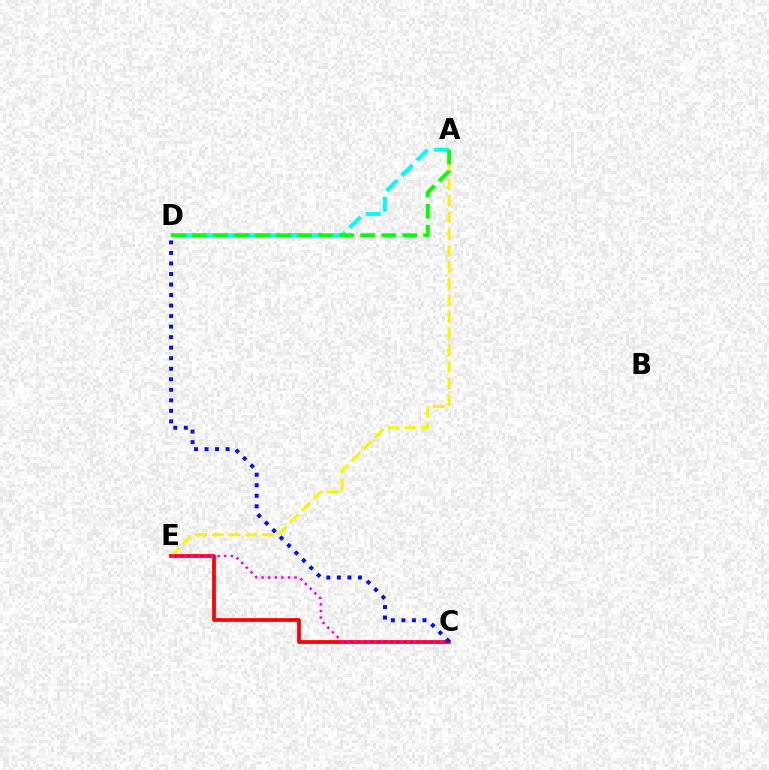{('A', 'E'): [{'color': '#fcf500', 'line_style': 'dashed', 'thickness': 2.26}], ('A', 'D'): [{'color': '#00fff6', 'line_style': 'dashed', 'thickness': 2.92}, {'color': '#08ff00', 'line_style': 'dashed', 'thickness': 2.86}], ('C', 'E'): [{'color': '#ff0000', 'line_style': 'solid', 'thickness': 2.69}, {'color': '#ee00ff', 'line_style': 'dotted', 'thickness': 1.79}], ('C', 'D'): [{'color': '#0010ff', 'line_style': 'dotted', 'thickness': 2.86}]}